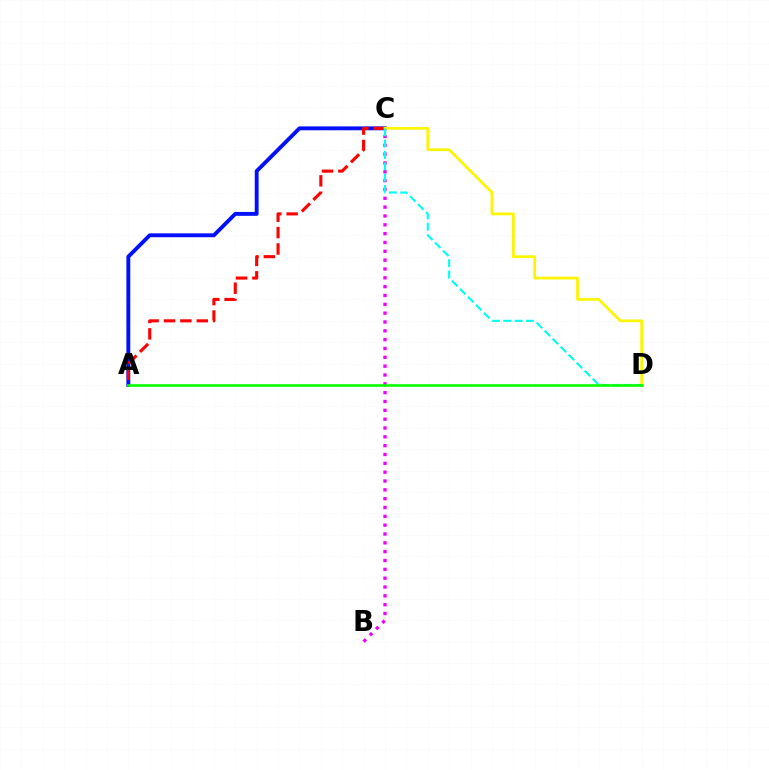{('A', 'C'): [{'color': '#0010ff', 'line_style': 'solid', 'thickness': 2.79}, {'color': '#ff0000', 'line_style': 'dashed', 'thickness': 2.23}], ('B', 'C'): [{'color': '#ee00ff', 'line_style': 'dotted', 'thickness': 2.4}], ('C', 'D'): [{'color': '#fcf500', 'line_style': 'solid', 'thickness': 1.97}, {'color': '#00fff6', 'line_style': 'dashed', 'thickness': 1.54}], ('A', 'D'): [{'color': '#08ff00', 'line_style': 'solid', 'thickness': 1.89}]}